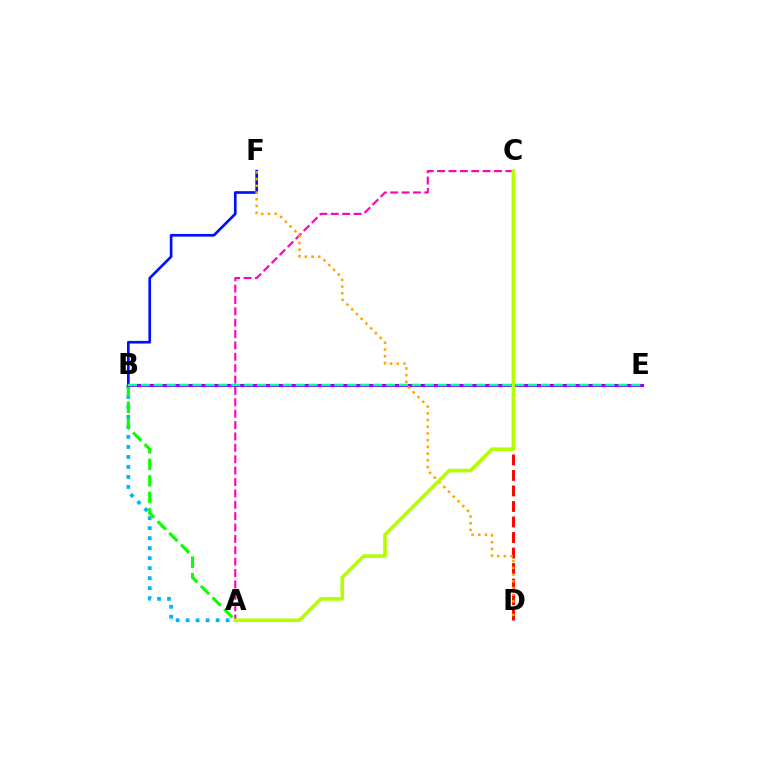{('A', 'C'): [{'color': '#ff00bd', 'line_style': 'dashed', 'thickness': 1.55}, {'color': '#b3ff00', 'line_style': 'solid', 'thickness': 2.61}], ('A', 'B'): [{'color': '#00b5ff', 'line_style': 'dotted', 'thickness': 2.72}, {'color': '#08ff00', 'line_style': 'dashed', 'thickness': 2.24}], ('B', 'F'): [{'color': '#0010ff', 'line_style': 'solid', 'thickness': 1.93}], ('C', 'D'): [{'color': '#ff0000', 'line_style': 'dashed', 'thickness': 2.11}], ('B', 'E'): [{'color': '#9b00ff', 'line_style': 'solid', 'thickness': 2.23}, {'color': '#00ff9d', 'line_style': 'dashed', 'thickness': 1.75}], ('D', 'F'): [{'color': '#ffa500', 'line_style': 'dotted', 'thickness': 1.83}]}